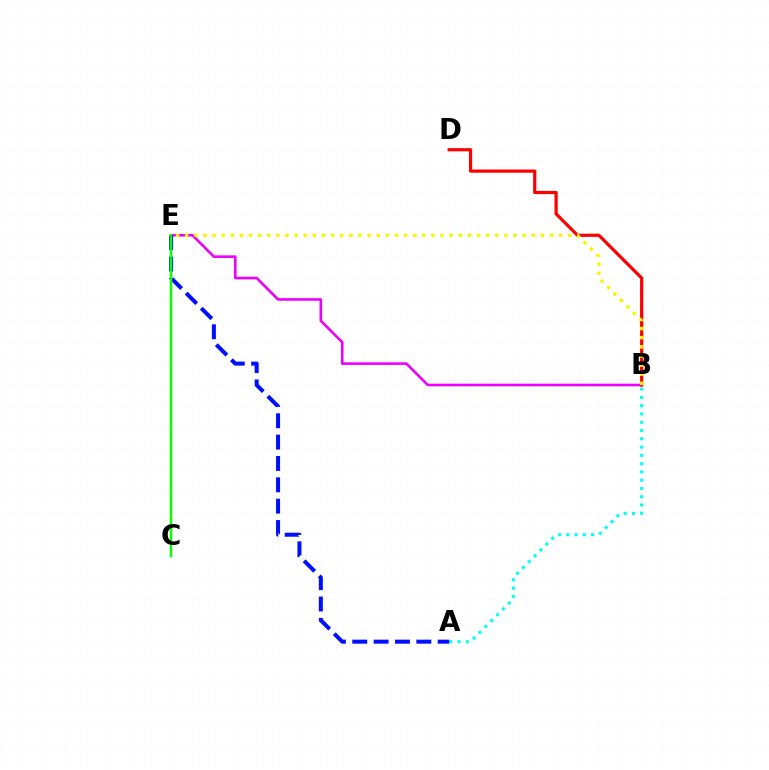{('B', 'E'): [{'color': '#ee00ff', 'line_style': 'solid', 'thickness': 1.88}, {'color': '#fcf500', 'line_style': 'dotted', 'thickness': 2.48}], ('B', 'D'): [{'color': '#ff0000', 'line_style': 'solid', 'thickness': 2.31}], ('A', 'B'): [{'color': '#00fff6', 'line_style': 'dotted', 'thickness': 2.25}], ('A', 'E'): [{'color': '#0010ff', 'line_style': 'dashed', 'thickness': 2.9}], ('C', 'E'): [{'color': '#08ff00', 'line_style': 'solid', 'thickness': 1.79}]}